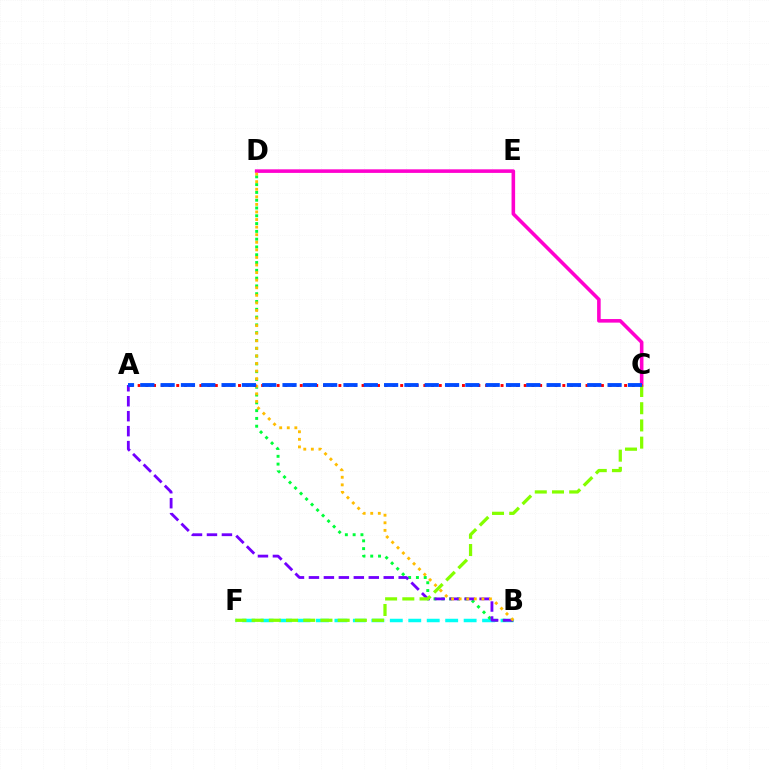{('B', 'F'): [{'color': '#00fff6', 'line_style': 'dashed', 'thickness': 2.51}], ('B', 'D'): [{'color': '#00ff39', 'line_style': 'dotted', 'thickness': 2.12}, {'color': '#ffbd00', 'line_style': 'dotted', 'thickness': 2.06}], ('A', 'B'): [{'color': '#7200ff', 'line_style': 'dashed', 'thickness': 2.03}], ('C', 'D'): [{'color': '#ff00cf', 'line_style': 'solid', 'thickness': 2.57}], ('C', 'F'): [{'color': '#84ff00', 'line_style': 'dashed', 'thickness': 2.34}], ('A', 'C'): [{'color': '#ff0000', 'line_style': 'dotted', 'thickness': 2.1}, {'color': '#004bff', 'line_style': 'dashed', 'thickness': 2.76}]}